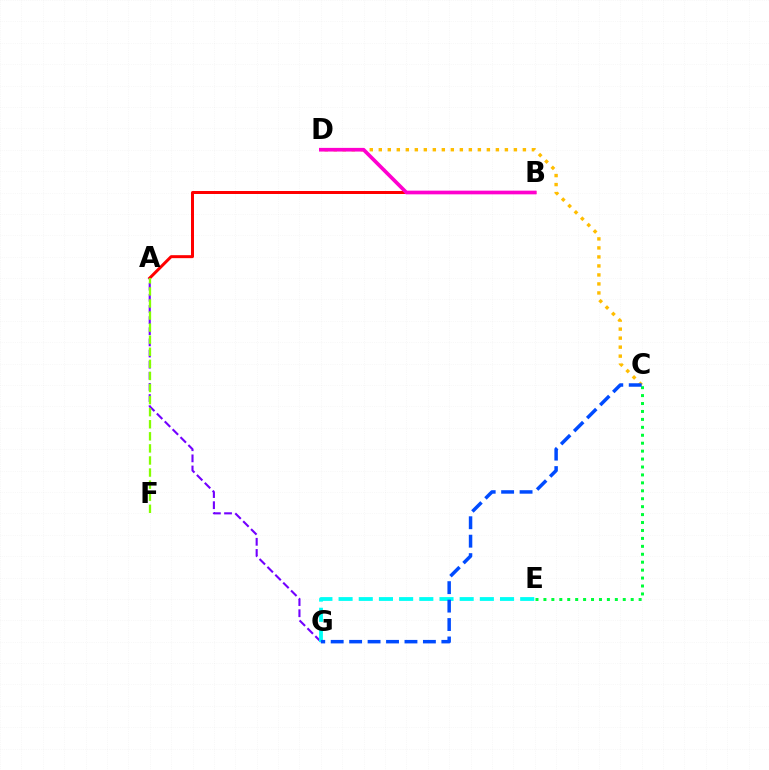{('C', 'D'): [{'color': '#ffbd00', 'line_style': 'dotted', 'thickness': 2.45}], ('A', 'B'): [{'color': '#ff0000', 'line_style': 'solid', 'thickness': 2.15}], ('A', 'G'): [{'color': '#7200ff', 'line_style': 'dashed', 'thickness': 1.51}], ('E', 'G'): [{'color': '#00fff6', 'line_style': 'dashed', 'thickness': 2.74}], ('C', 'E'): [{'color': '#00ff39', 'line_style': 'dotted', 'thickness': 2.16}], ('A', 'F'): [{'color': '#84ff00', 'line_style': 'dashed', 'thickness': 1.64}], ('C', 'G'): [{'color': '#004bff', 'line_style': 'dashed', 'thickness': 2.51}], ('B', 'D'): [{'color': '#ff00cf', 'line_style': 'solid', 'thickness': 2.65}]}